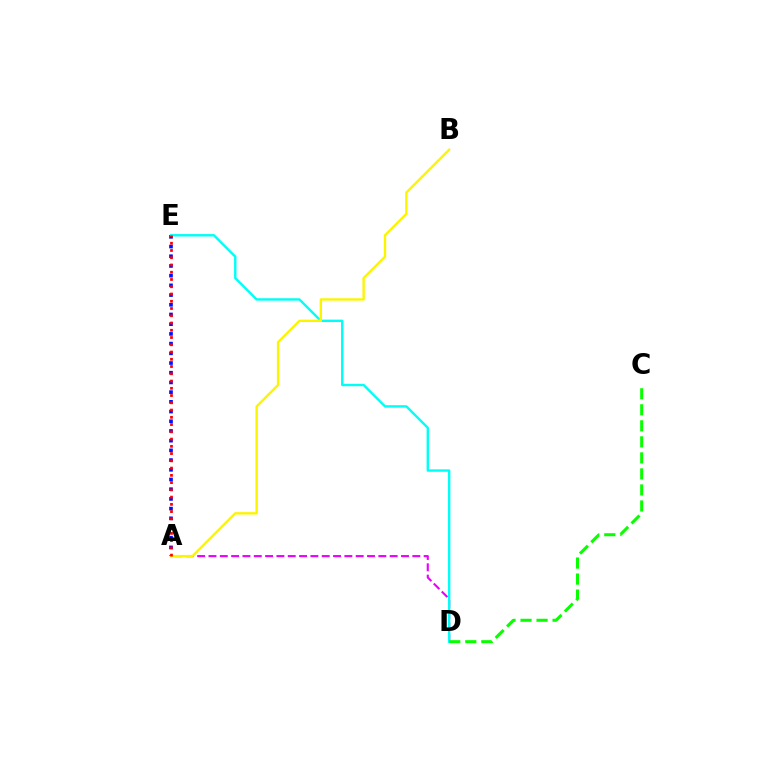{('A', 'E'): [{'color': '#0010ff', 'line_style': 'dotted', 'thickness': 2.64}, {'color': '#ff0000', 'line_style': 'dotted', 'thickness': 1.97}], ('A', 'D'): [{'color': '#ee00ff', 'line_style': 'dashed', 'thickness': 1.54}], ('D', 'E'): [{'color': '#00fff6', 'line_style': 'solid', 'thickness': 1.73}], ('A', 'B'): [{'color': '#fcf500', 'line_style': 'solid', 'thickness': 1.72}], ('C', 'D'): [{'color': '#08ff00', 'line_style': 'dashed', 'thickness': 2.18}]}